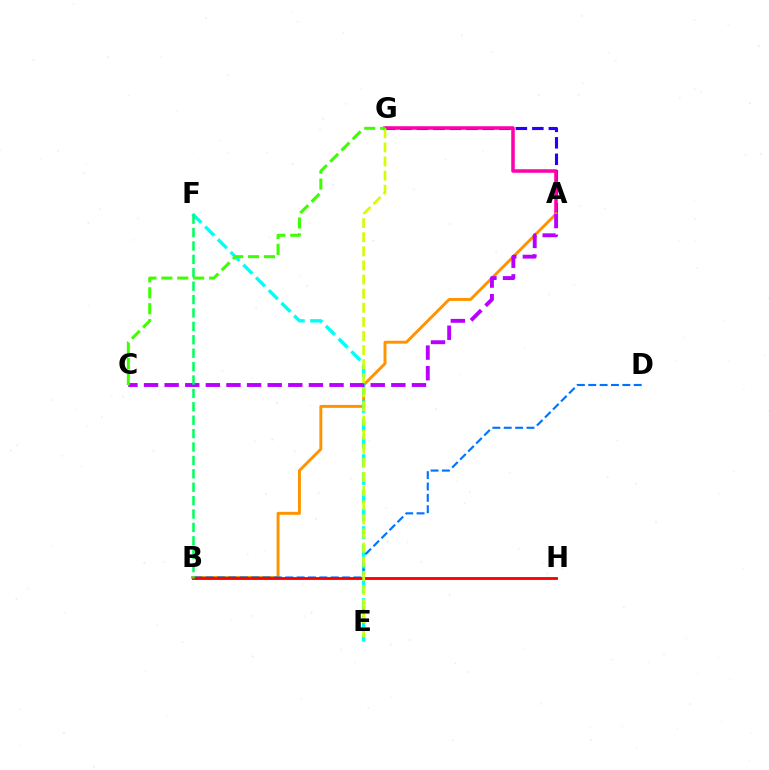{('A', 'G'): [{'color': '#2500ff', 'line_style': 'dashed', 'thickness': 2.24}, {'color': '#ff00ac', 'line_style': 'solid', 'thickness': 2.54}], ('A', 'B'): [{'color': '#ff9400', 'line_style': 'solid', 'thickness': 2.12}], ('E', 'F'): [{'color': '#00fff6', 'line_style': 'dashed', 'thickness': 2.44}], ('B', 'D'): [{'color': '#0074ff', 'line_style': 'dashed', 'thickness': 1.54}], ('A', 'C'): [{'color': '#b900ff', 'line_style': 'dashed', 'thickness': 2.8}], ('B', 'H'): [{'color': '#ff0000', 'line_style': 'solid', 'thickness': 2.05}], ('B', 'F'): [{'color': '#00ff5c', 'line_style': 'dashed', 'thickness': 1.82}], ('E', 'G'): [{'color': '#d1ff00', 'line_style': 'dashed', 'thickness': 1.92}], ('C', 'G'): [{'color': '#3dff00', 'line_style': 'dashed', 'thickness': 2.16}]}